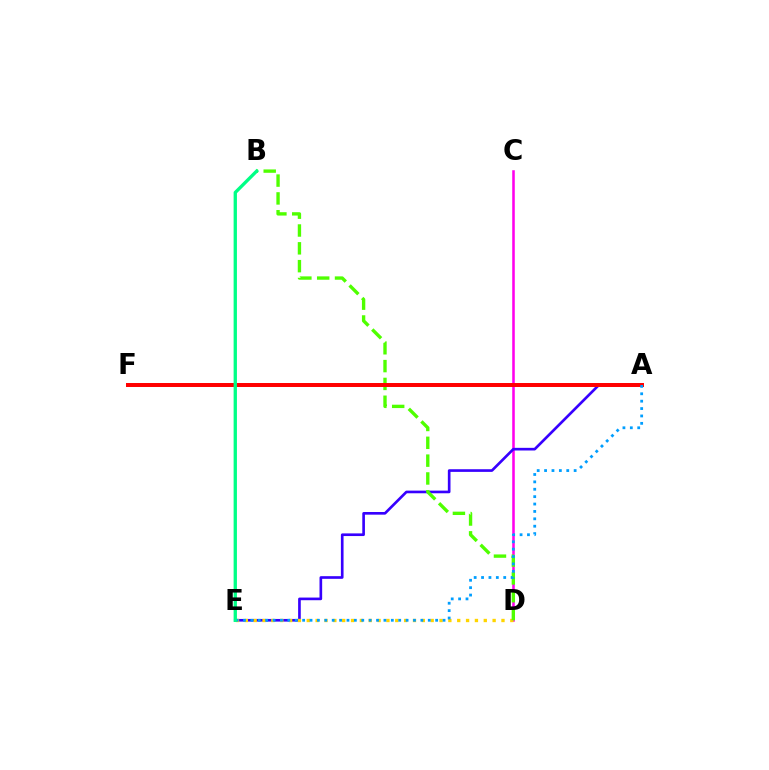{('C', 'D'): [{'color': '#ff00ed', 'line_style': 'solid', 'thickness': 1.84}], ('A', 'E'): [{'color': '#3700ff', 'line_style': 'solid', 'thickness': 1.91}, {'color': '#009eff', 'line_style': 'dotted', 'thickness': 2.01}], ('D', 'E'): [{'color': '#ffd500', 'line_style': 'dotted', 'thickness': 2.4}], ('B', 'D'): [{'color': '#4fff00', 'line_style': 'dashed', 'thickness': 2.42}], ('A', 'F'): [{'color': '#ff0000', 'line_style': 'solid', 'thickness': 2.86}], ('B', 'E'): [{'color': '#00ff86', 'line_style': 'solid', 'thickness': 2.39}]}